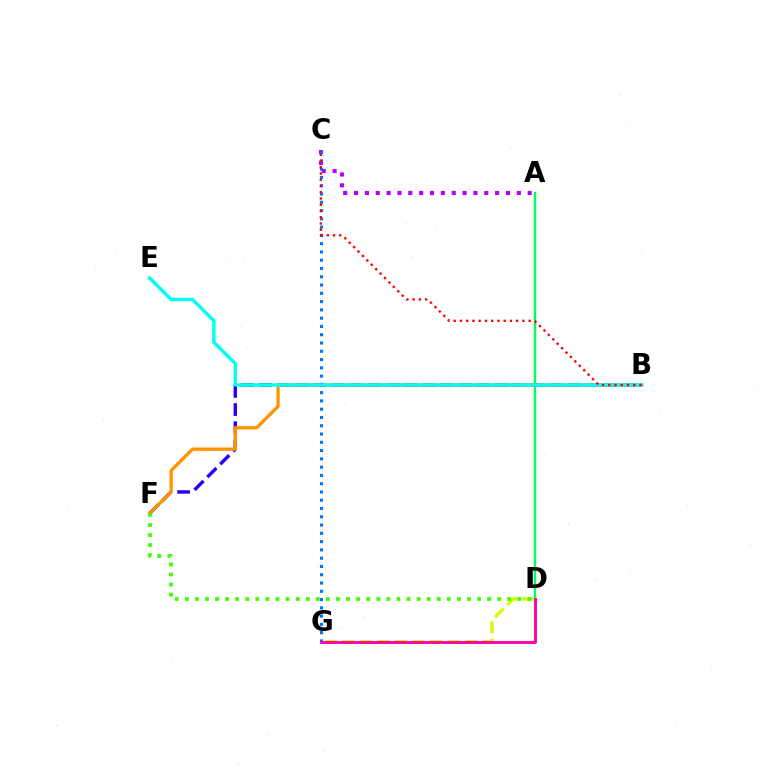{('A', 'D'): [{'color': '#00ff5c', 'line_style': 'solid', 'thickness': 1.7}], ('B', 'F'): [{'color': '#2500ff', 'line_style': 'dashed', 'thickness': 2.47}, {'color': '#ff9400', 'line_style': 'solid', 'thickness': 2.39}], ('A', 'C'): [{'color': '#b900ff', 'line_style': 'dotted', 'thickness': 2.95}], ('D', 'G'): [{'color': '#d1ff00', 'line_style': 'dashed', 'thickness': 2.38}, {'color': '#ff00ac', 'line_style': 'solid', 'thickness': 2.09}], ('C', 'G'): [{'color': '#0074ff', 'line_style': 'dotted', 'thickness': 2.25}], ('D', 'F'): [{'color': '#3dff00', 'line_style': 'dotted', 'thickness': 2.74}], ('B', 'E'): [{'color': '#00fff6', 'line_style': 'solid', 'thickness': 2.46}], ('B', 'C'): [{'color': '#ff0000', 'line_style': 'dotted', 'thickness': 1.7}]}